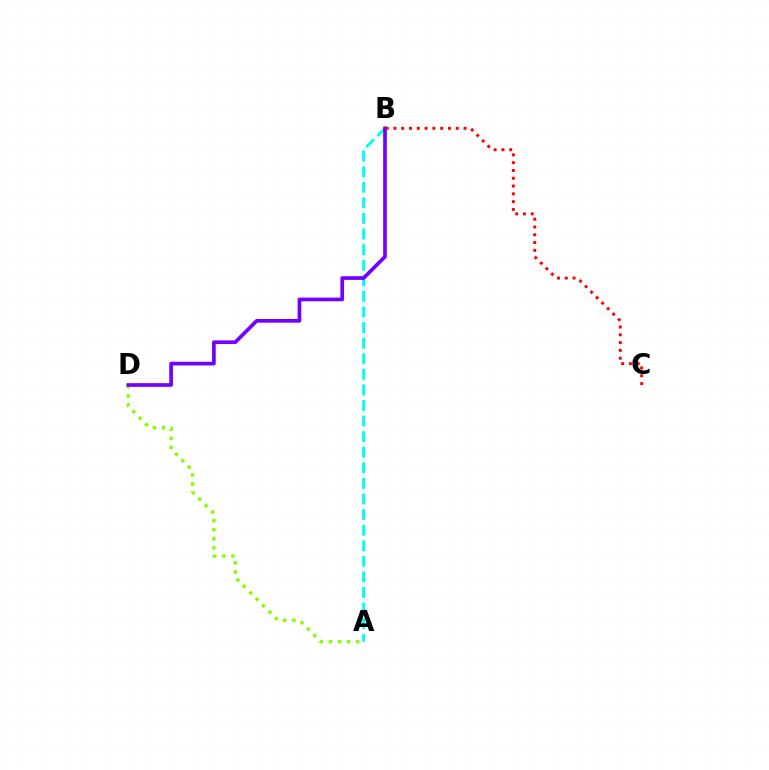{('A', 'D'): [{'color': '#84ff00', 'line_style': 'dotted', 'thickness': 2.47}], ('A', 'B'): [{'color': '#00fff6', 'line_style': 'dashed', 'thickness': 2.12}], ('B', 'D'): [{'color': '#7200ff', 'line_style': 'solid', 'thickness': 2.66}], ('B', 'C'): [{'color': '#ff0000', 'line_style': 'dotted', 'thickness': 2.12}]}